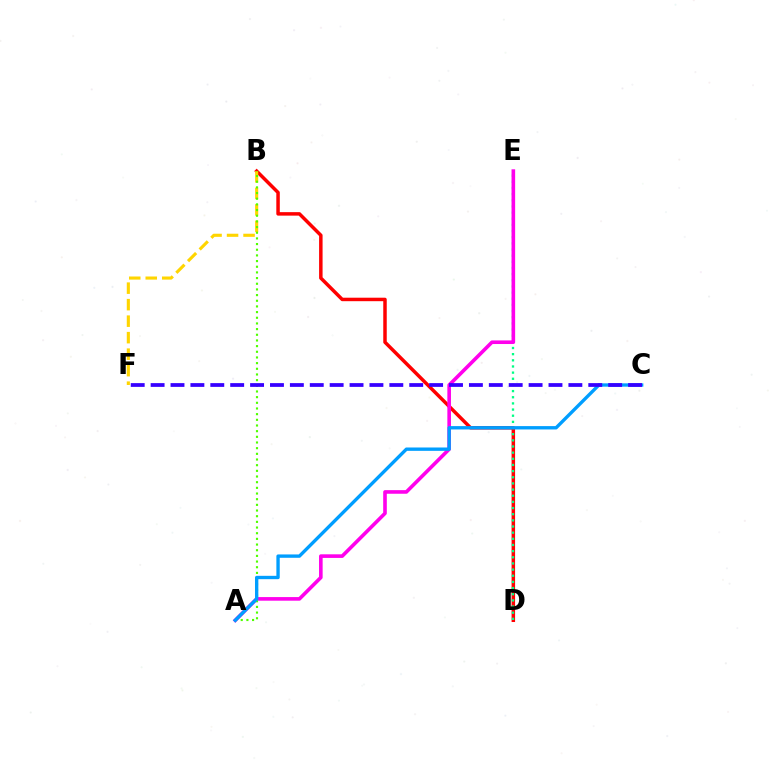{('B', 'D'): [{'color': '#ff0000', 'line_style': 'solid', 'thickness': 2.51}], ('D', 'E'): [{'color': '#00ff86', 'line_style': 'dotted', 'thickness': 1.67}], ('B', 'F'): [{'color': '#ffd500', 'line_style': 'dashed', 'thickness': 2.24}], ('A', 'E'): [{'color': '#ff00ed', 'line_style': 'solid', 'thickness': 2.6}], ('A', 'B'): [{'color': '#4fff00', 'line_style': 'dotted', 'thickness': 1.54}], ('A', 'C'): [{'color': '#009eff', 'line_style': 'solid', 'thickness': 2.41}], ('C', 'F'): [{'color': '#3700ff', 'line_style': 'dashed', 'thickness': 2.7}]}